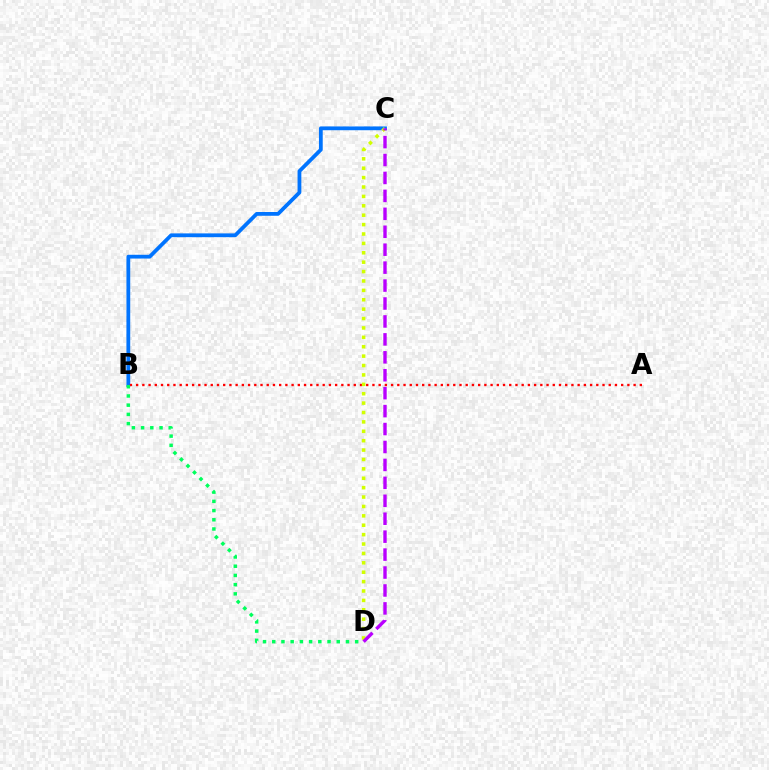{('B', 'C'): [{'color': '#0074ff', 'line_style': 'solid', 'thickness': 2.72}], ('A', 'B'): [{'color': '#ff0000', 'line_style': 'dotted', 'thickness': 1.69}], ('C', 'D'): [{'color': '#d1ff00', 'line_style': 'dotted', 'thickness': 2.55}, {'color': '#b900ff', 'line_style': 'dashed', 'thickness': 2.44}], ('B', 'D'): [{'color': '#00ff5c', 'line_style': 'dotted', 'thickness': 2.5}]}